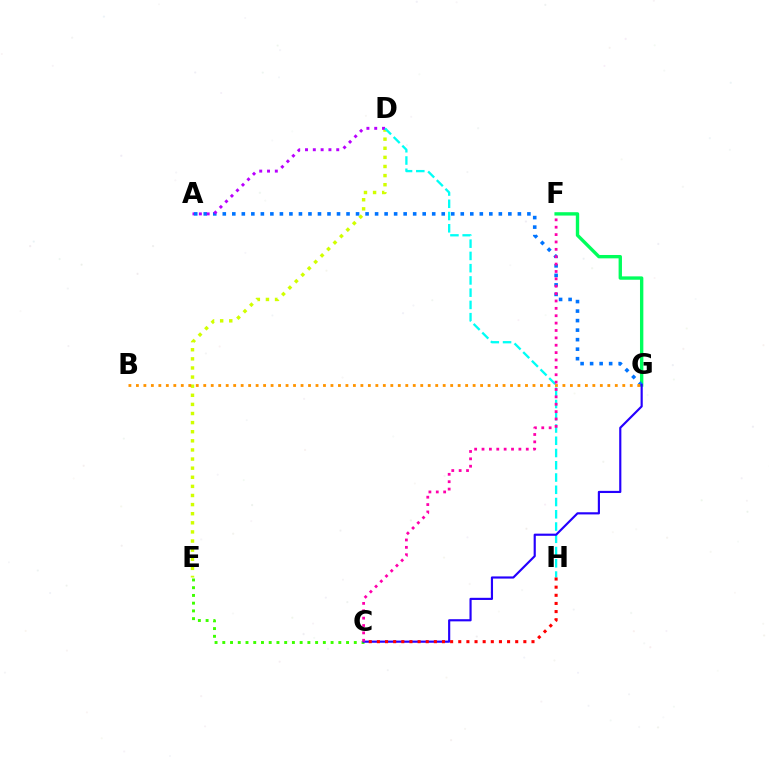{('D', 'E'): [{'color': '#d1ff00', 'line_style': 'dotted', 'thickness': 2.47}], ('F', 'G'): [{'color': '#00ff5c', 'line_style': 'solid', 'thickness': 2.42}], ('A', 'G'): [{'color': '#0074ff', 'line_style': 'dotted', 'thickness': 2.59}], ('A', 'D'): [{'color': '#b900ff', 'line_style': 'dotted', 'thickness': 2.12}], ('D', 'H'): [{'color': '#00fff6', 'line_style': 'dashed', 'thickness': 1.66}], ('C', 'E'): [{'color': '#3dff00', 'line_style': 'dotted', 'thickness': 2.1}], ('C', 'G'): [{'color': '#2500ff', 'line_style': 'solid', 'thickness': 1.56}], ('B', 'G'): [{'color': '#ff9400', 'line_style': 'dotted', 'thickness': 2.03}], ('C', 'H'): [{'color': '#ff0000', 'line_style': 'dotted', 'thickness': 2.21}], ('C', 'F'): [{'color': '#ff00ac', 'line_style': 'dotted', 'thickness': 2.0}]}